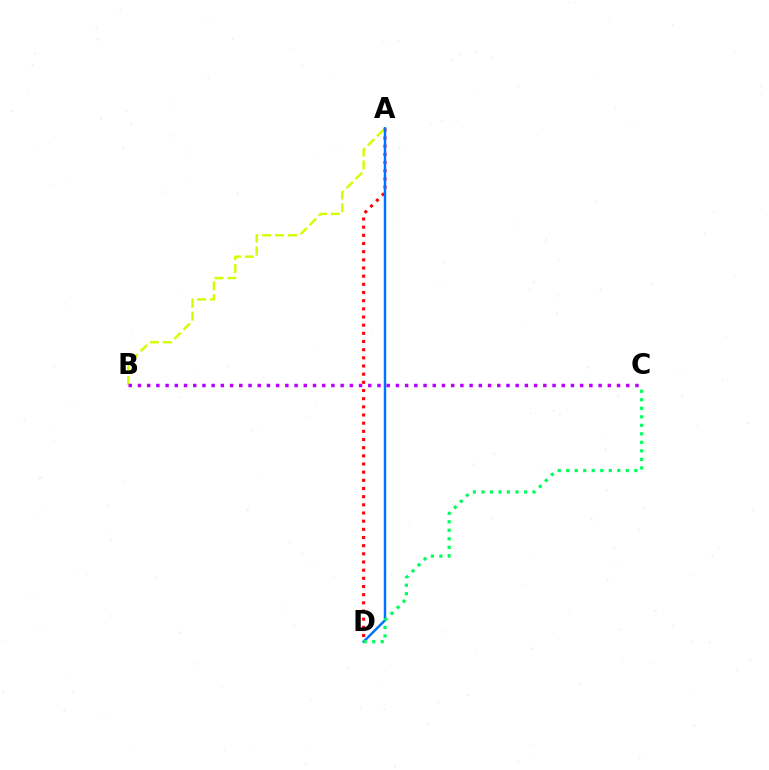{('A', 'D'): [{'color': '#ff0000', 'line_style': 'dotted', 'thickness': 2.22}, {'color': '#0074ff', 'line_style': 'solid', 'thickness': 1.77}], ('A', 'B'): [{'color': '#d1ff00', 'line_style': 'dashed', 'thickness': 1.76}], ('B', 'C'): [{'color': '#b900ff', 'line_style': 'dotted', 'thickness': 2.5}], ('C', 'D'): [{'color': '#00ff5c', 'line_style': 'dotted', 'thickness': 2.31}]}